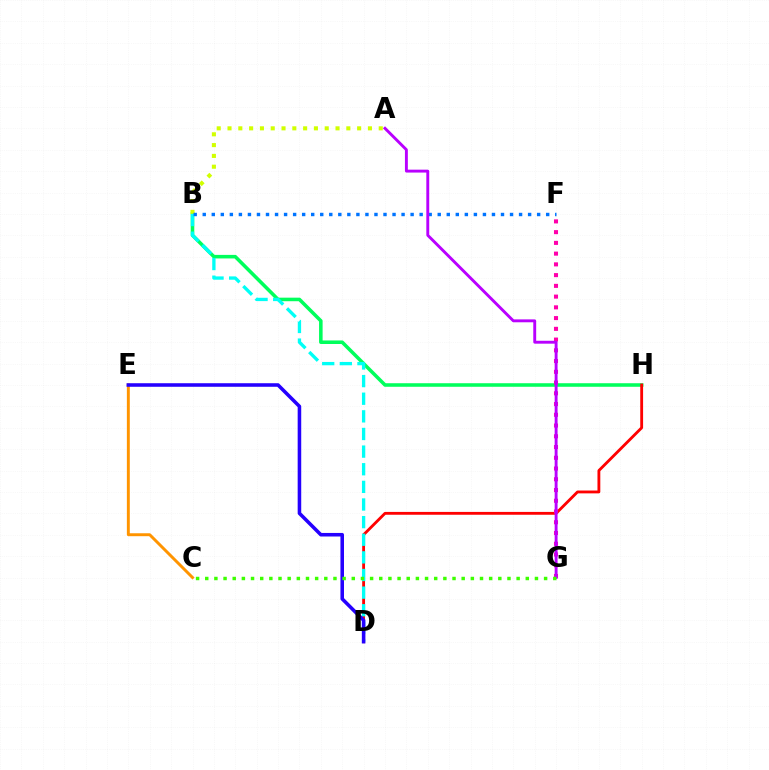{('C', 'E'): [{'color': '#ff9400', 'line_style': 'solid', 'thickness': 2.11}], ('B', 'H'): [{'color': '#00ff5c', 'line_style': 'solid', 'thickness': 2.56}], ('D', 'H'): [{'color': '#ff0000', 'line_style': 'solid', 'thickness': 2.04}], ('A', 'B'): [{'color': '#d1ff00', 'line_style': 'dotted', 'thickness': 2.93}], ('B', 'D'): [{'color': '#00fff6', 'line_style': 'dashed', 'thickness': 2.39}], ('D', 'E'): [{'color': '#2500ff', 'line_style': 'solid', 'thickness': 2.56}], ('F', 'G'): [{'color': '#ff00ac', 'line_style': 'dotted', 'thickness': 2.92}], ('B', 'F'): [{'color': '#0074ff', 'line_style': 'dotted', 'thickness': 2.46}], ('A', 'G'): [{'color': '#b900ff', 'line_style': 'solid', 'thickness': 2.09}], ('C', 'G'): [{'color': '#3dff00', 'line_style': 'dotted', 'thickness': 2.49}]}